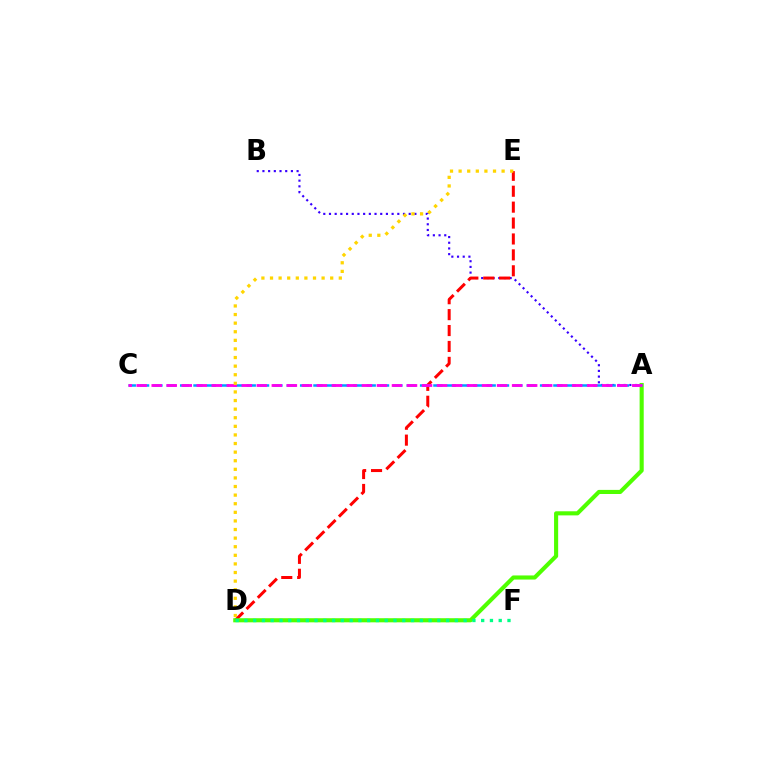{('A', 'B'): [{'color': '#3700ff', 'line_style': 'dotted', 'thickness': 1.55}], ('D', 'E'): [{'color': '#ff0000', 'line_style': 'dashed', 'thickness': 2.16}, {'color': '#ffd500', 'line_style': 'dotted', 'thickness': 2.34}], ('A', 'D'): [{'color': '#4fff00', 'line_style': 'solid', 'thickness': 2.95}], ('A', 'C'): [{'color': '#009eff', 'line_style': 'dashed', 'thickness': 1.81}, {'color': '#ff00ed', 'line_style': 'dashed', 'thickness': 2.04}], ('D', 'F'): [{'color': '#00ff86', 'line_style': 'dotted', 'thickness': 2.38}]}